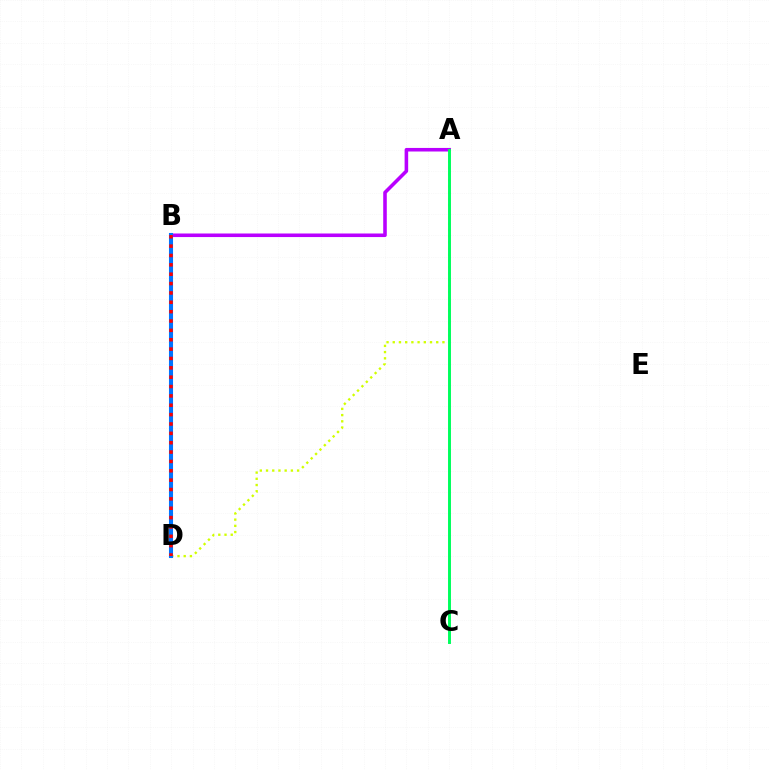{('A', 'B'): [{'color': '#b900ff', 'line_style': 'solid', 'thickness': 2.57}], ('A', 'D'): [{'color': '#d1ff00', 'line_style': 'dotted', 'thickness': 1.69}], ('A', 'C'): [{'color': '#00ff5c', 'line_style': 'solid', 'thickness': 2.12}], ('B', 'D'): [{'color': '#0074ff', 'line_style': 'solid', 'thickness': 2.93}, {'color': '#ff0000', 'line_style': 'dotted', 'thickness': 2.54}]}